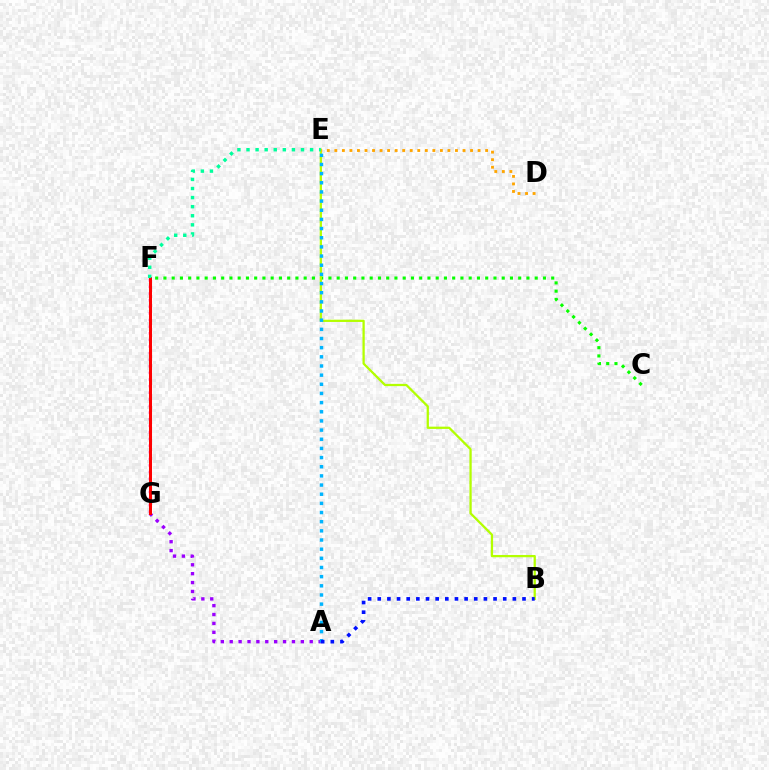{('F', 'G'): [{'color': '#ff00bd', 'line_style': 'dotted', 'thickness': 1.8}, {'color': '#ff0000', 'line_style': 'solid', 'thickness': 2.16}], ('A', 'G'): [{'color': '#9b00ff', 'line_style': 'dotted', 'thickness': 2.42}], ('C', 'F'): [{'color': '#08ff00', 'line_style': 'dotted', 'thickness': 2.24}], ('B', 'E'): [{'color': '#b3ff00', 'line_style': 'solid', 'thickness': 1.63}], ('A', 'E'): [{'color': '#00b5ff', 'line_style': 'dotted', 'thickness': 2.49}], ('A', 'B'): [{'color': '#0010ff', 'line_style': 'dotted', 'thickness': 2.62}], ('E', 'F'): [{'color': '#00ff9d', 'line_style': 'dotted', 'thickness': 2.47}], ('D', 'E'): [{'color': '#ffa500', 'line_style': 'dotted', 'thickness': 2.05}]}